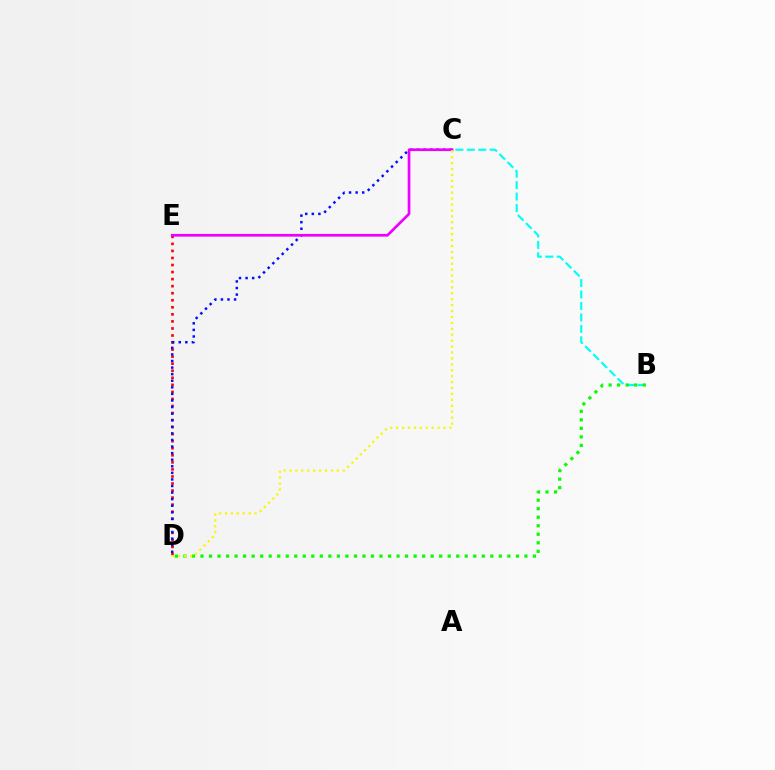{('D', 'E'): [{'color': '#ff0000', 'line_style': 'dotted', 'thickness': 1.91}], ('C', 'D'): [{'color': '#0010ff', 'line_style': 'dotted', 'thickness': 1.79}, {'color': '#fcf500', 'line_style': 'dotted', 'thickness': 1.61}], ('B', 'C'): [{'color': '#00fff6', 'line_style': 'dashed', 'thickness': 1.56}], ('C', 'E'): [{'color': '#ee00ff', 'line_style': 'solid', 'thickness': 1.94}], ('B', 'D'): [{'color': '#08ff00', 'line_style': 'dotted', 'thickness': 2.32}]}